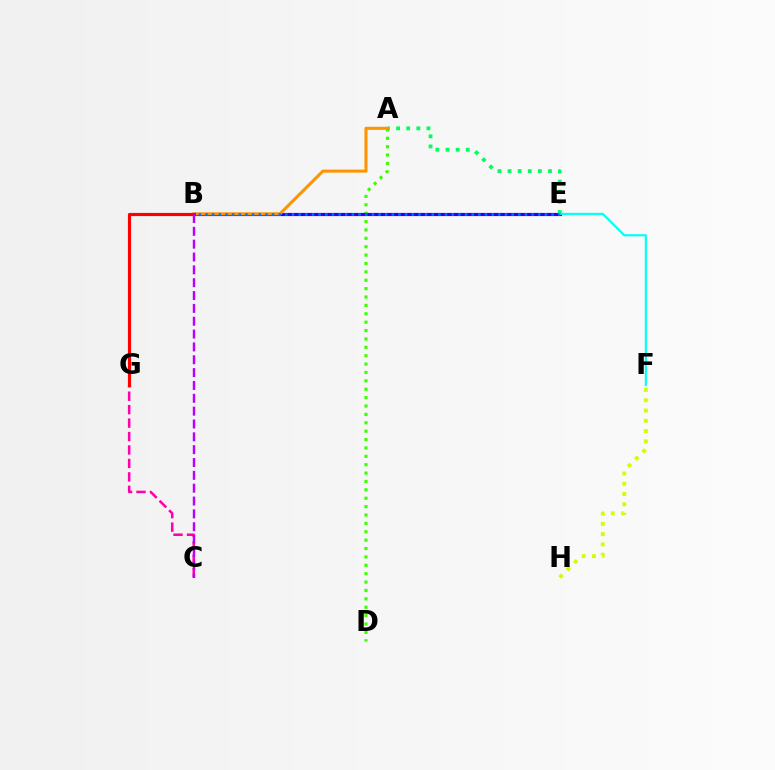{('A', 'D'): [{'color': '#3dff00', 'line_style': 'dotted', 'thickness': 2.28}], ('B', 'E'): [{'color': '#2500ff', 'line_style': 'solid', 'thickness': 2.27}, {'color': '#0074ff', 'line_style': 'dotted', 'thickness': 1.81}], ('A', 'E'): [{'color': '#00ff5c', 'line_style': 'dotted', 'thickness': 2.75}], ('A', 'B'): [{'color': '#ff9400', 'line_style': 'solid', 'thickness': 2.2}], ('C', 'G'): [{'color': '#ff00ac', 'line_style': 'dashed', 'thickness': 1.83}], ('E', 'F'): [{'color': '#00fff6', 'line_style': 'solid', 'thickness': 1.55}], ('B', 'G'): [{'color': '#ff0000', 'line_style': 'solid', 'thickness': 2.27}], ('B', 'C'): [{'color': '#b900ff', 'line_style': 'dashed', 'thickness': 1.74}], ('F', 'H'): [{'color': '#d1ff00', 'line_style': 'dotted', 'thickness': 2.79}]}